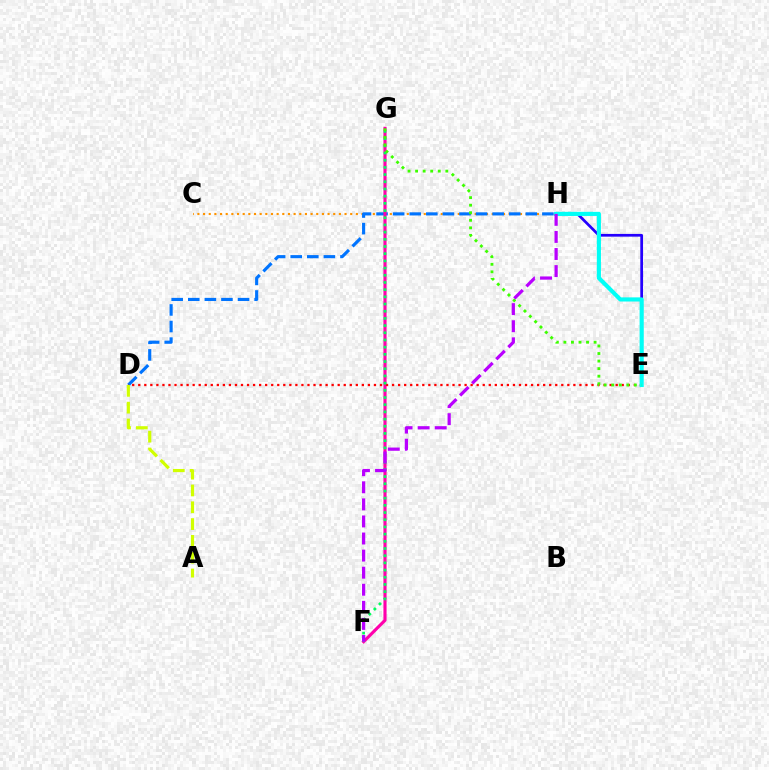{('C', 'H'): [{'color': '#ff9400', 'line_style': 'dotted', 'thickness': 1.54}], ('D', 'H'): [{'color': '#0074ff', 'line_style': 'dashed', 'thickness': 2.25}], ('F', 'G'): [{'color': '#ff00ac', 'line_style': 'solid', 'thickness': 2.26}, {'color': '#00ff5c', 'line_style': 'dotted', 'thickness': 1.95}], ('D', 'E'): [{'color': '#ff0000', 'line_style': 'dotted', 'thickness': 1.64}], ('E', 'H'): [{'color': '#2500ff', 'line_style': 'solid', 'thickness': 1.97}, {'color': '#00fff6', 'line_style': 'solid', 'thickness': 2.97}], ('A', 'D'): [{'color': '#d1ff00', 'line_style': 'dashed', 'thickness': 2.28}], ('E', 'G'): [{'color': '#3dff00', 'line_style': 'dotted', 'thickness': 2.05}], ('F', 'H'): [{'color': '#b900ff', 'line_style': 'dashed', 'thickness': 2.32}]}